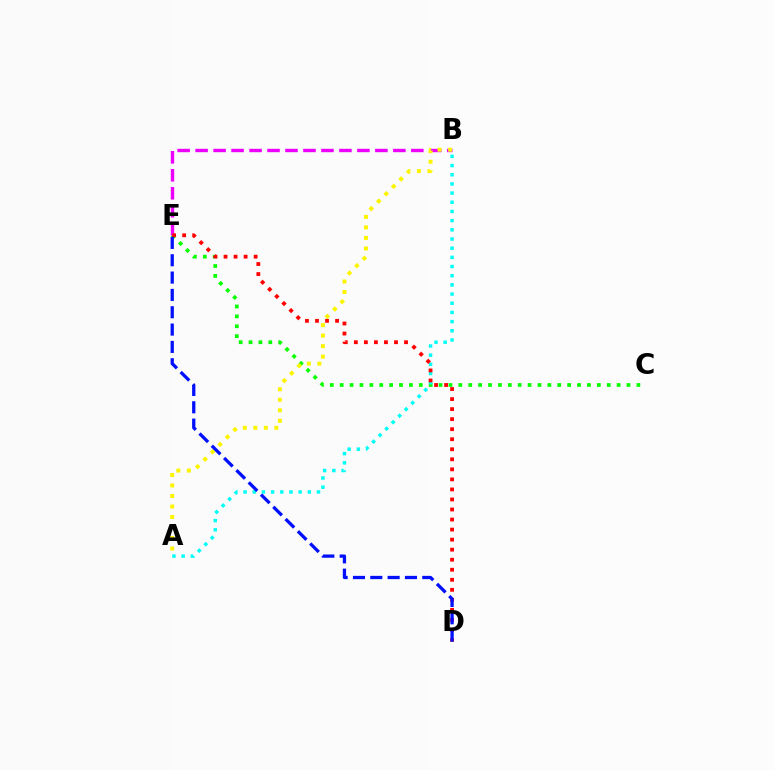{('C', 'E'): [{'color': '#08ff00', 'line_style': 'dotted', 'thickness': 2.69}], ('B', 'E'): [{'color': '#ee00ff', 'line_style': 'dashed', 'thickness': 2.44}], ('A', 'B'): [{'color': '#fcf500', 'line_style': 'dotted', 'thickness': 2.86}, {'color': '#00fff6', 'line_style': 'dotted', 'thickness': 2.49}], ('D', 'E'): [{'color': '#ff0000', 'line_style': 'dotted', 'thickness': 2.73}, {'color': '#0010ff', 'line_style': 'dashed', 'thickness': 2.35}]}